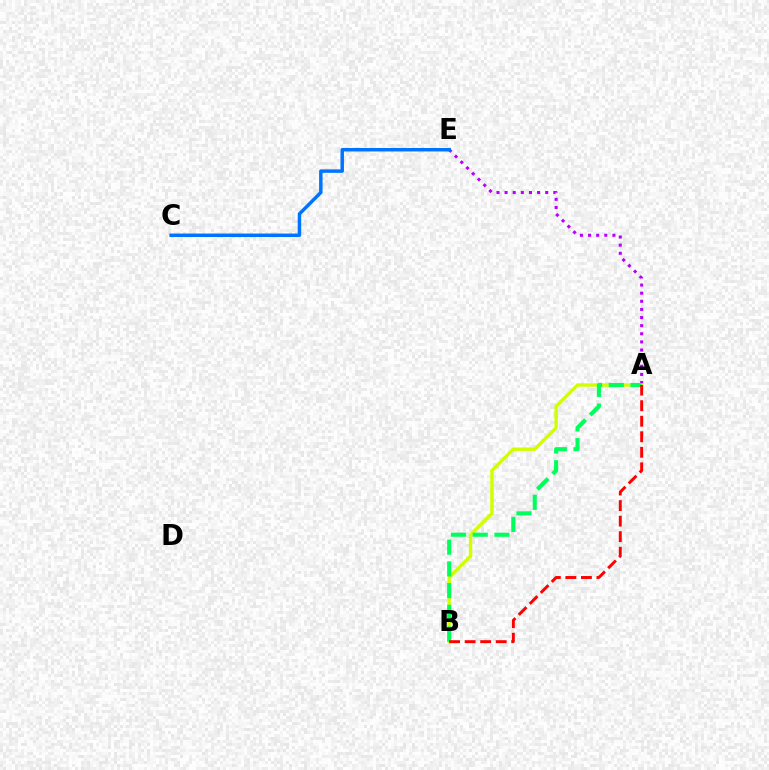{('A', 'E'): [{'color': '#b900ff', 'line_style': 'dotted', 'thickness': 2.21}], ('A', 'B'): [{'color': '#d1ff00', 'line_style': 'solid', 'thickness': 2.47}, {'color': '#00ff5c', 'line_style': 'dashed', 'thickness': 2.95}, {'color': '#ff0000', 'line_style': 'dashed', 'thickness': 2.11}], ('C', 'E'): [{'color': '#0074ff', 'line_style': 'solid', 'thickness': 2.5}]}